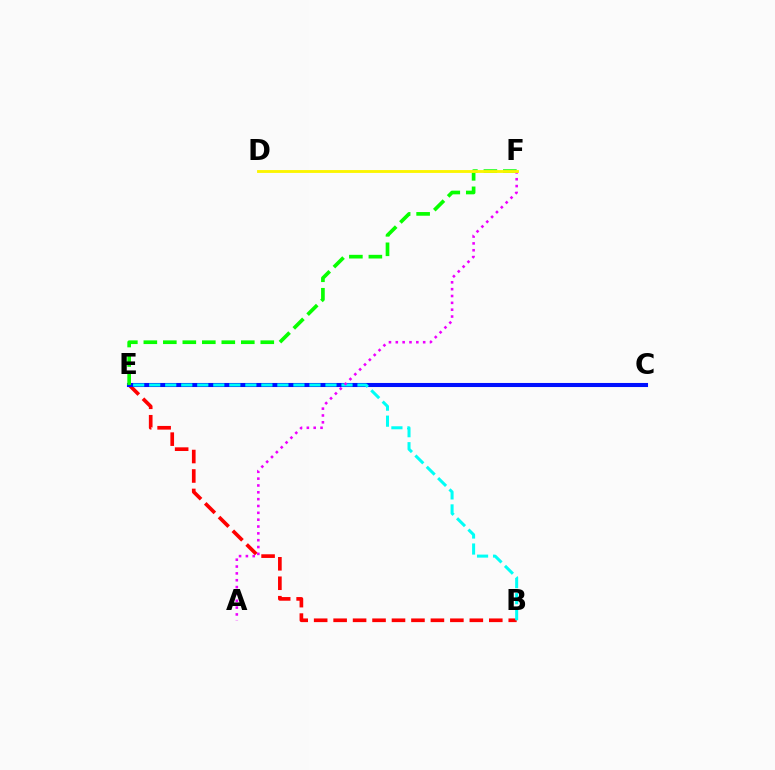{('B', 'E'): [{'color': '#ff0000', 'line_style': 'dashed', 'thickness': 2.64}, {'color': '#00fff6', 'line_style': 'dashed', 'thickness': 2.18}], ('C', 'E'): [{'color': '#0010ff', 'line_style': 'solid', 'thickness': 2.93}], ('E', 'F'): [{'color': '#08ff00', 'line_style': 'dashed', 'thickness': 2.65}], ('A', 'F'): [{'color': '#ee00ff', 'line_style': 'dotted', 'thickness': 1.86}], ('D', 'F'): [{'color': '#fcf500', 'line_style': 'solid', 'thickness': 2.06}]}